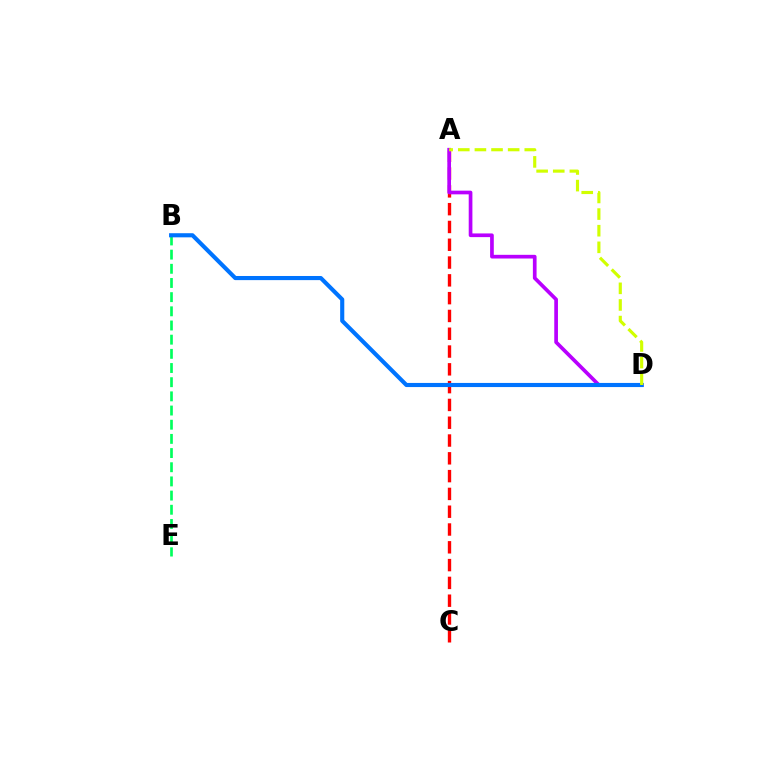{('B', 'E'): [{'color': '#00ff5c', 'line_style': 'dashed', 'thickness': 1.93}], ('A', 'C'): [{'color': '#ff0000', 'line_style': 'dashed', 'thickness': 2.42}], ('A', 'D'): [{'color': '#b900ff', 'line_style': 'solid', 'thickness': 2.66}, {'color': '#d1ff00', 'line_style': 'dashed', 'thickness': 2.26}], ('B', 'D'): [{'color': '#0074ff', 'line_style': 'solid', 'thickness': 2.97}]}